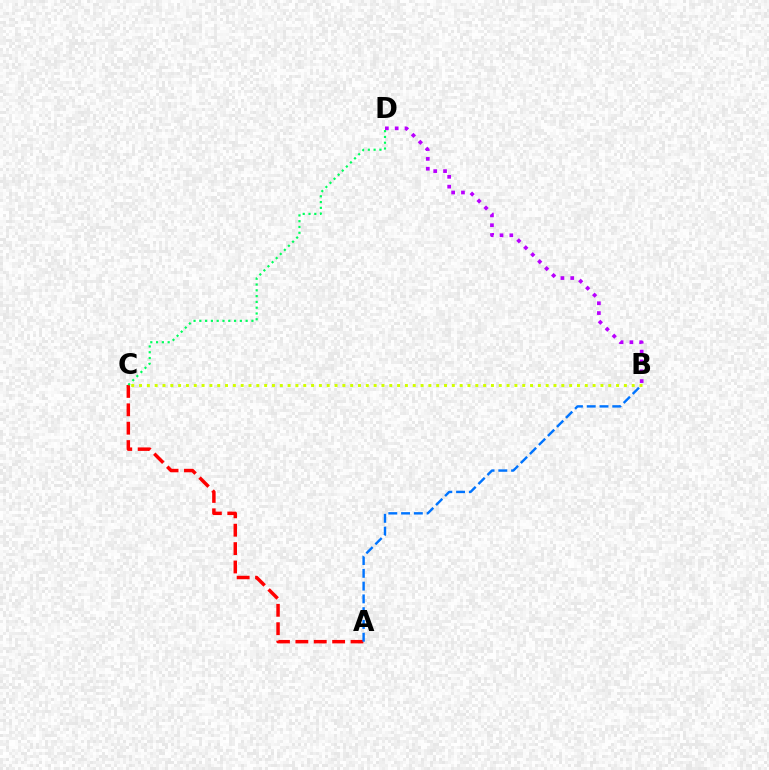{('B', 'D'): [{'color': '#b900ff', 'line_style': 'dotted', 'thickness': 2.67}], ('A', 'C'): [{'color': '#ff0000', 'line_style': 'dashed', 'thickness': 2.5}], ('C', 'D'): [{'color': '#00ff5c', 'line_style': 'dotted', 'thickness': 1.57}], ('A', 'B'): [{'color': '#0074ff', 'line_style': 'dashed', 'thickness': 1.74}], ('B', 'C'): [{'color': '#d1ff00', 'line_style': 'dotted', 'thickness': 2.12}]}